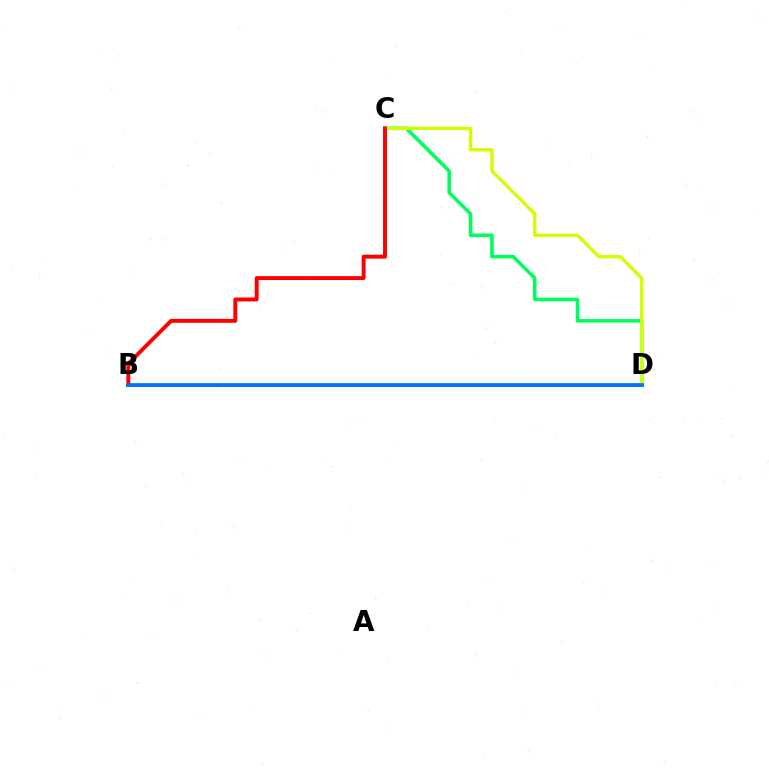{('C', 'D'): [{'color': '#00ff5c', 'line_style': 'solid', 'thickness': 2.57}, {'color': '#d1ff00', 'line_style': 'solid', 'thickness': 2.42}], ('B', 'D'): [{'color': '#b900ff', 'line_style': 'solid', 'thickness': 1.93}, {'color': '#0074ff', 'line_style': 'solid', 'thickness': 2.68}], ('B', 'C'): [{'color': '#ff0000', 'line_style': 'solid', 'thickness': 2.82}]}